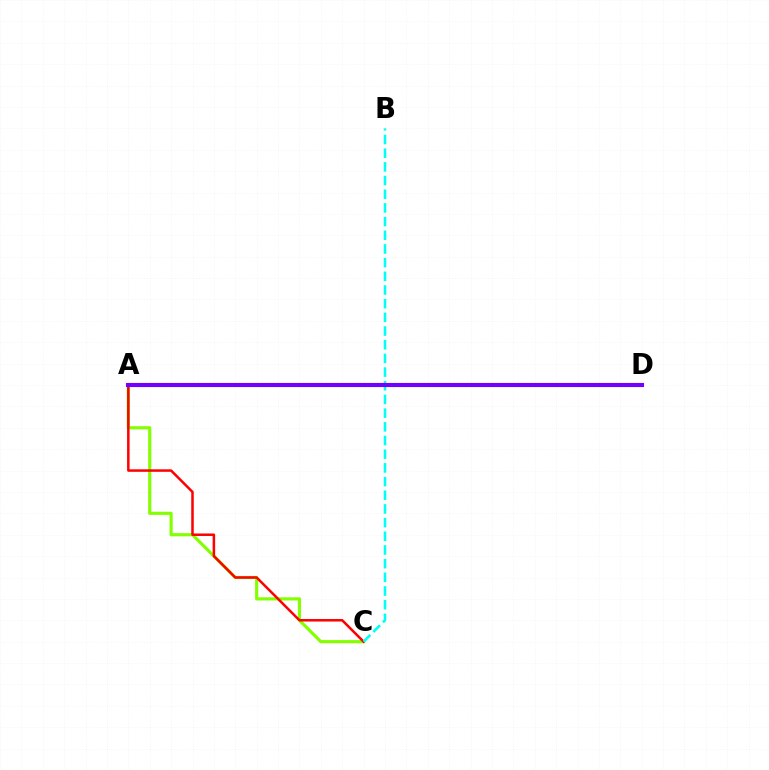{('A', 'C'): [{'color': '#84ff00', 'line_style': 'solid', 'thickness': 2.28}, {'color': '#ff0000', 'line_style': 'solid', 'thickness': 1.81}], ('B', 'C'): [{'color': '#00fff6', 'line_style': 'dashed', 'thickness': 1.86}], ('A', 'D'): [{'color': '#7200ff', 'line_style': 'solid', 'thickness': 2.96}]}